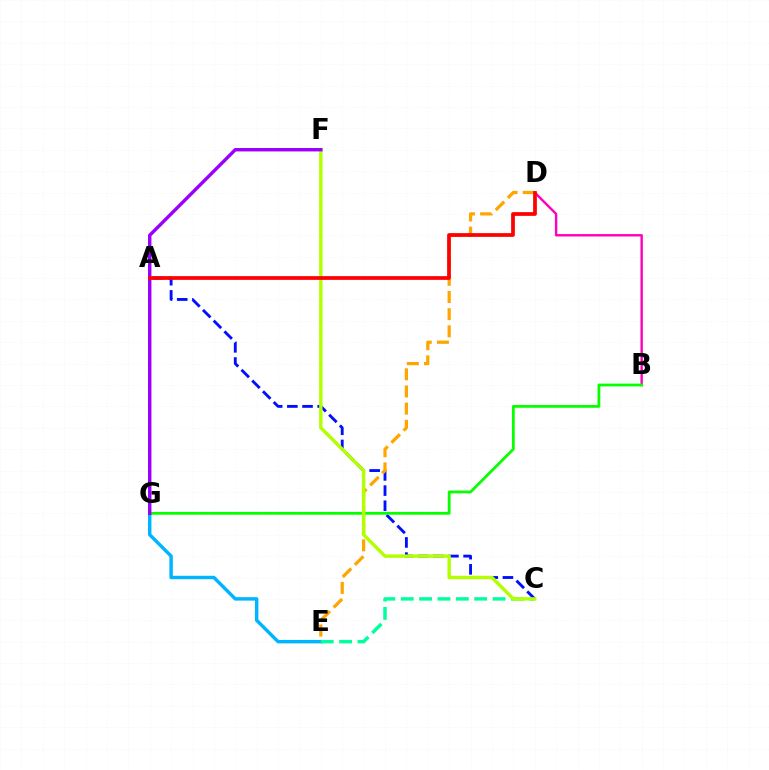{('B', 'D'): [{'color': '#ff00bd', 'line_style': 'solid', 'thickness': 1.73}], ('E', 'G'): [{'color': '#00b5ff', 'line_style': 'solid', 'thickness': 2.47}], ('C', 'E'): [{'color': '#00ff9d', 'line_style': 'dashed', 'thickness': 2.5}], ('A', 'C'): [{'color': '#0010ff', 'line_style': 'dashed', 'thickness': 2.06}], ('D', 'E'): [{'color': '#ffa500', 'line_style': 'dashed', 'thickness': 2.33}], ('B', 'G'): [{'color': '#08ff00', 'line_style': 'solid', 'thickness': 2.01}], ('C', 'F'): [{'color': '#b3ff00', 'line_style': 'solid', 'thickness': 2.45}], ('F', 'G'): [{'color': '#9b00ff', 'line_style': 'solid', 'thickness': 2.45}], ('A', 'D'): [{'color': '#ff0000', 'line_style': 'solid', 'thickness': 2.69}]}